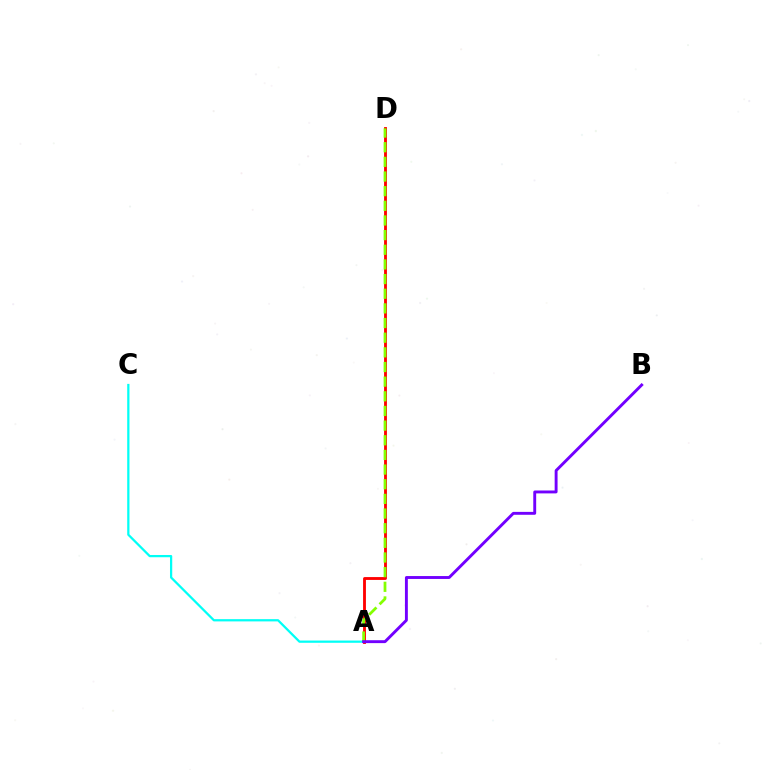{('A', 'D'): [{'color': '#ff0000', 'line_style': 'solid', 'thickness': 2.05}, {'color': '#84ff00', 'line_style': 'dashed', 'thickness': 1.99}], ('A', 'C'): [{'color': '#00fff6', 'line_style': 'solid', 'thickness': 1.62}], ('A', 'B'): [{'color': '#7200ff', 'line_style': 'solid', 'thickness': 2.09}]}